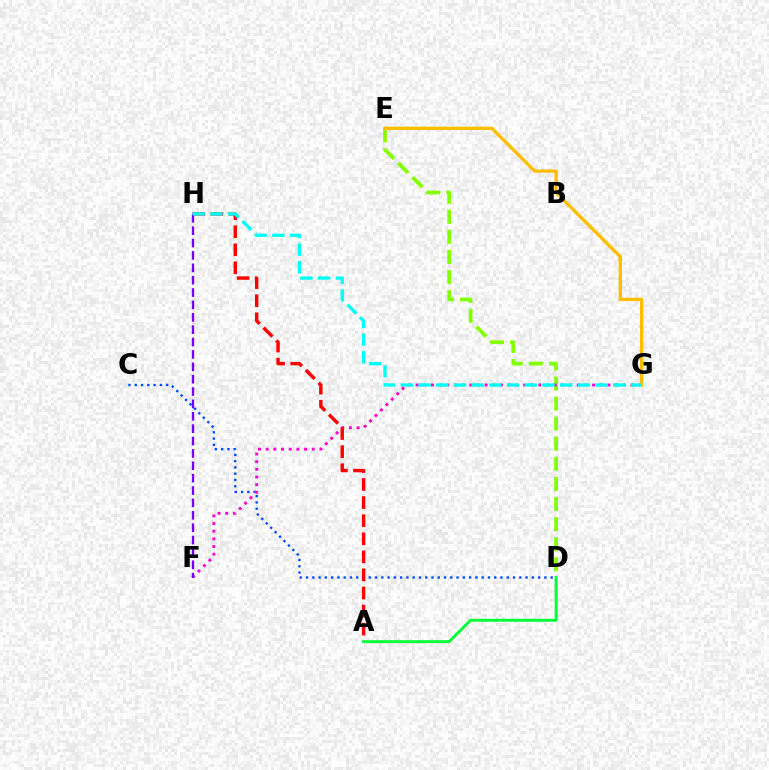{('D', 'E'): [{'color': '#84ff00', 'line_style': 'dashed', 'thickness': 2.73}], ('C', 'D'): [{'color': '#004bff', 'line_style': 'dotted', 'thickness': 1.7}], ('F', 'G'): [{'color': '#ff00cf', 'line_style': 'dotted', 'thickness': 2.08}], ('A', 'H'): [{'color': '#ff0000', 'line_style': 'dashed', 'thickness': 2.46}], ('E', 'G'): [{'color': '#ffbd00', 'line_style': 'solid', 'thickness': 2.4}], ('F', 'H'): [{'color': '#7200ff', 'line_style': 'dashed', 'thickness': 1.68}], ('G', 'H'): [{'color': '#00fff6', 'line_style': 'dashed', 'thickness': 2.41}], ('A', 'D'): [{'color': '#00ff39', 'line_style': 'solid', 'thickness': 2.12}]}